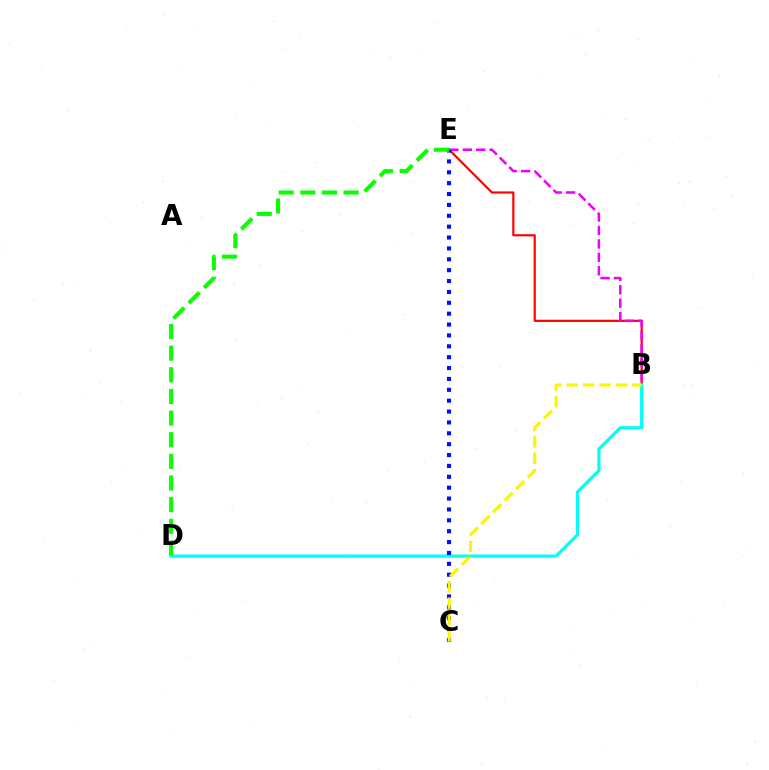{('B', 'E'): [{'color': '#ff0000', 'line_style': 'solid', 'thickness': 1.57}, {'color': '#ee00ff', 'line_style': 'dashed', 'thickness': 1.83}], ('B', 'D'): [{'color': '#00fff6', 'line_style': 'solid', 'thickness': 2.28}], ('C', 'E'): [{'color': '#0010ff', 'line_style': 'dotted', 'thickness': 2.95}], ('D', 'E'): [{'color': '#08ff00', 'line_style': 'dashed', 'thickness': 2.94}], ('B', 'C'): [{'color': '#fcf500', 'line_style': 'dashed', 'thickness': 2.23}]}